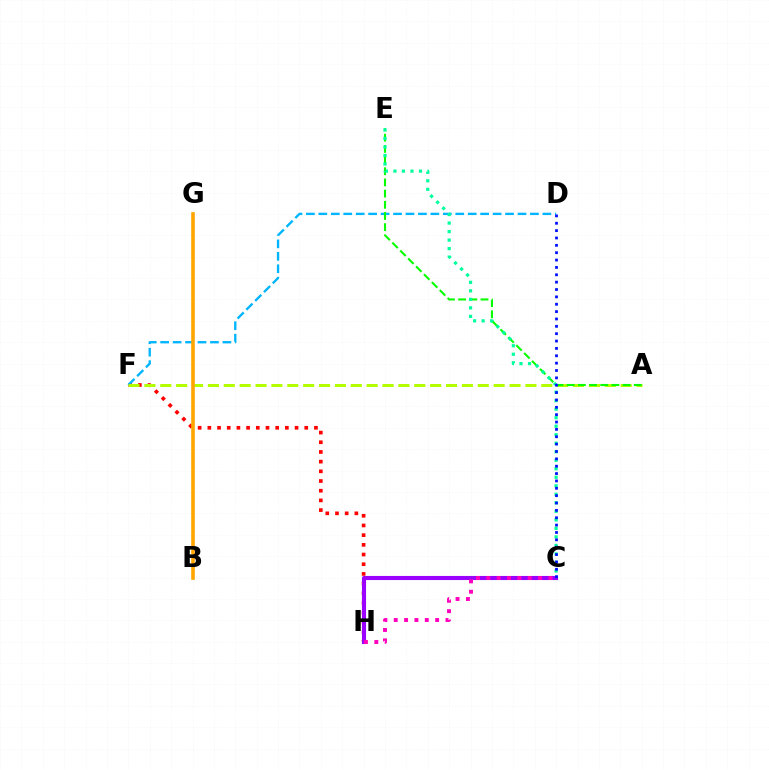{('F', 'H'): [{'color': '#ff0000', 'line_style': 'dotted', 'thickness': 2.63}], ('D', 'F'): [{'color': '#00b5ff', 'line_style': 'dashed', 'thickness': 1.69}], ('A', 'F'): [{'color': '#b3ff00', 'line_style': 'dashed', 'thickness': 2.16}], ('C', 'H'): [{'color': '#9b00ff', 'line_style': 'solid', 'thickness': 2.95}, {'color': '#ff00bd', 'line_style': 'dotted', 'thickness': 2.81}], ('A', 'E'): [{'color': '#08ff00', 'line_style': 'dashed', 'thickness': 1.52}], ('C', 'E'): [{'color': '#00ff9d', 'line_style': 'dotted', 'thickness': 2.31}], ('C', 'D'): [{'color': '#0010ff', 'line_style': 'dotted', 'thickness': 2.0}], ('B', 'G'): [{'color': '#ffa500', 'line_style': 'solid', 'thickness': 2.59}]}